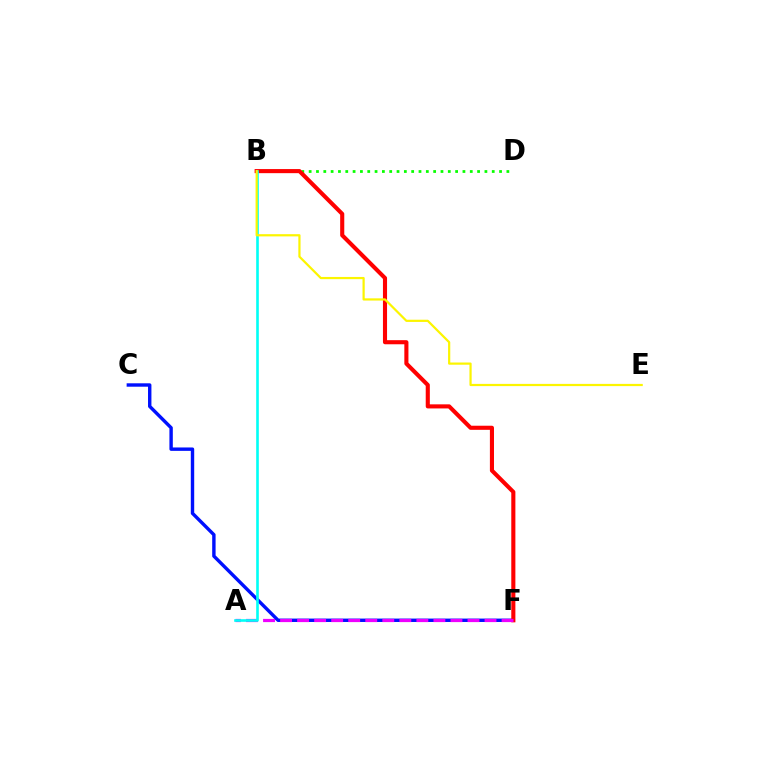{('B', 'D'): [{'color': '#08ff00', 'line_style': 'dotted', 'thickness': 1.99}], ('C', 'F'): [{'color': '#0010ff', 'line_style': 'solid', 'thickness': 2.45}], ('B', 'F'): [{'color': '#ff0000', 'line_style': 'solid', 'thickness': 2.95}], ('A', 'F'): [{'color': '#ee00ff', 'line_style': 'dashed', 'thickness': 2.31}], ('A', 'B'): [{'color': '#00fff6', 'line_style': 'solid', 'thickness': 1.89}], ('B', 'E'): [{'color': '#fcf500', 'line_style': 'solid', 'thickness': 1.59}]}